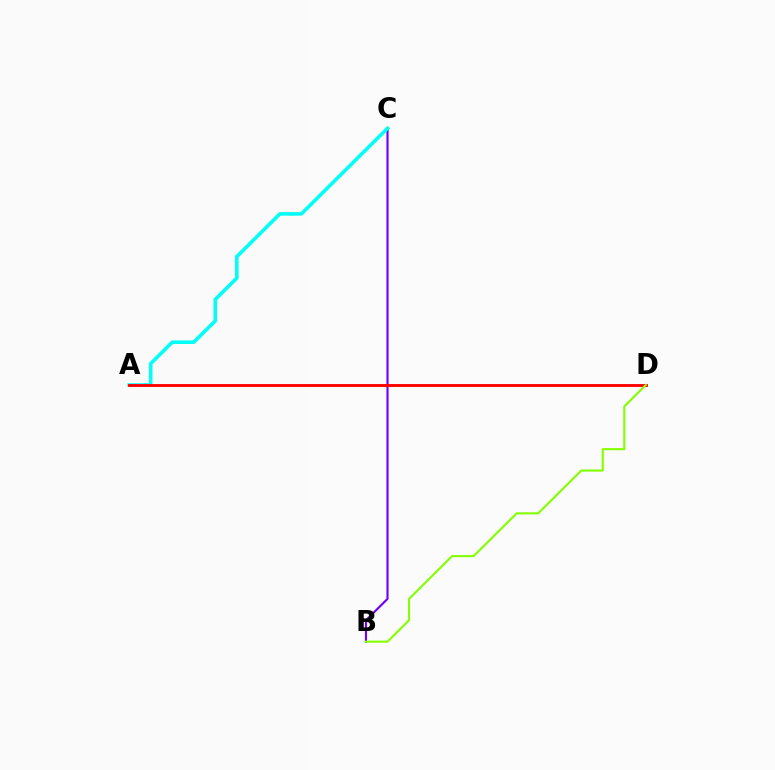{('B', 'C'): [{'color': '#7200ff', 'line_style': 'solid', 'thickness': 1.56}], ('A', 'C'): [{'color': '#00fff6', 'line_style': 'solid', 'thickness': 2.58}], ('A', 'D'): [{'color': '#ff0000', 'line_style': 'solid', 'thickness': 2.07}], ('B', 'D'): [{'color': '#84ff00', 'line_style': 'solid', 'thickness': 1.52}]}